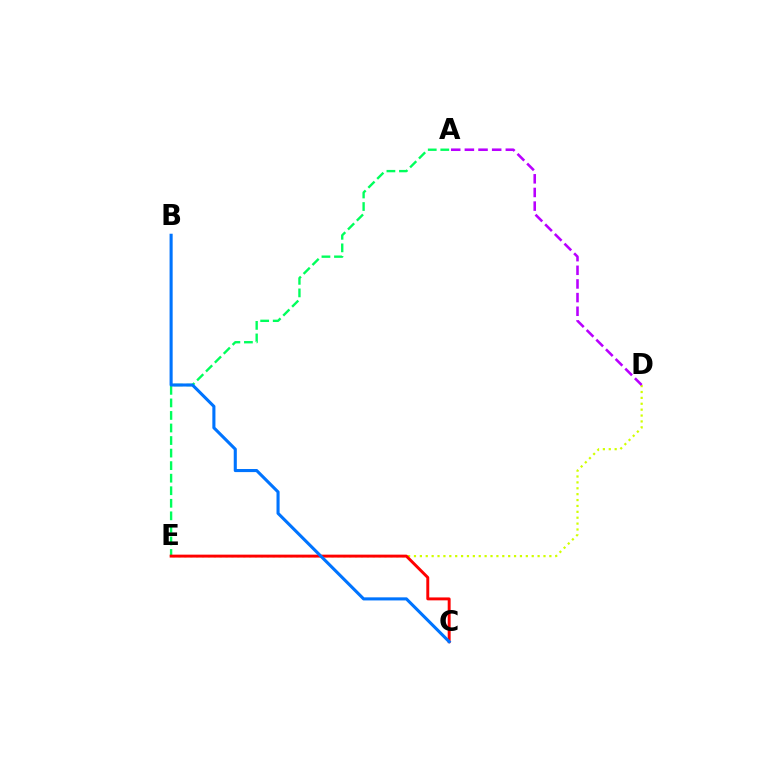{('D', 'E'): [{'color': '#d1ff00', 'line_style': 'dotted', 'thickness': 1.6}], ('A', 'E'): [{'color': '#00ff5c', 'line_style': 'dashed', 'thickness': 1.7}], ('C', 'E'): [{'color': '#ff0000', 'line_style': 'solid', 'thickness': 2.11}], ('A', 'D'): [{'color': '#b900ff', 'line_style': 'dashed', 'thickness': 1.85}], ('B', 'C'): [{'color': '#0074ff', 'line_style': 'solid', 'thickness': 2.22}]}